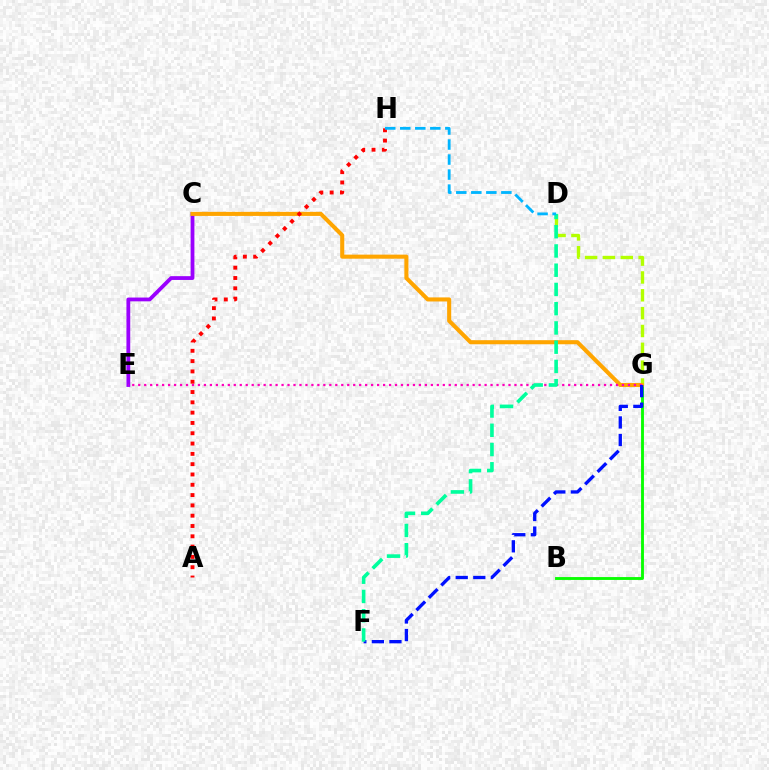{('C', 'E'): [{'color': '#9b00ff', 'line_style': 'solid', 'thickness': 2.73}], ('B', 'G'): [{'color': '#08ff00', 'line_style': 'solid', 'thickness': 2.06}], ('D', 'G'): [{'color': '#b3ff00', 'line_style': 'dashed', 'thickness': 2.42}], ('C', 'G'): [{'color': '#ffa500', 'line_style': 'solid', 'thickness': 2.93}], ('E', 'G'): [{'color': '#ff00bd', 'line_style': 'dotted', 'thickness': 1.62}], ('F', 'G'): [{'color': '#0010ff', 'line_style': 'dashed', 'thickness': 2.39}], ('A', 'H'): [{'color': '#ff0000', 'line_style': 'dotted', 'thickness': 2.8}], ('D', 'F'): [{'color': '#00ff9d', 'line_style': 'dashed', 'thickness': 2.61}], ('D', 'H'): [{'color': '#00b5ff', 'line_style': 'dashed', 'thickness': 2.04}]}